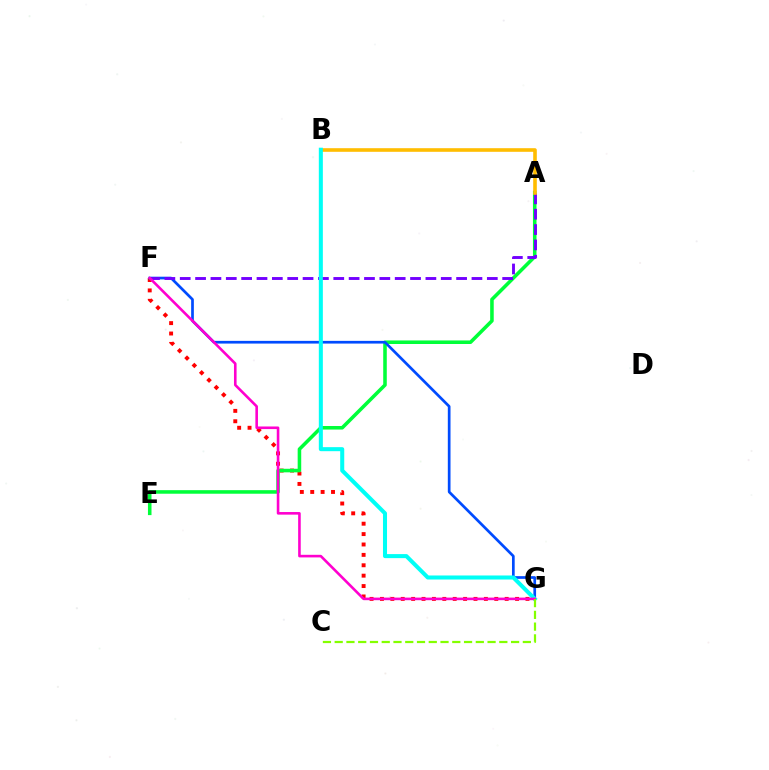{('F', 'G'): [{'color': '#ff0000', 'line_style': 'dotted', 'thickness': 2.82}, {'color': '#004bff', 'line_style': 'solid', 'thickness': 1.94}, {'color': '#ff00cf', 'line_style': 'solid', 'thickness': 1.87}], ('A', 'E'): [{'color': '#00ff39', 'line_style': 'solid', 'thickness': 2.56}], ('A', 'F'): [{'color': '#7200ff', 'line_style': 'dashed', 'thickness': 2.09}], ('A', 'B'): [{'color': '#ffbd00', 'line_style': 'solid', 'thickness': 2.6}], ('B', 'G'): [{'color': '#00fff6', 'line_style': 'solid', 'thickness': 2.91}], ('C', 'G'): [{'color': '#84ff00', 'line_style': 'dashed', 'thickness': 1.6}]}